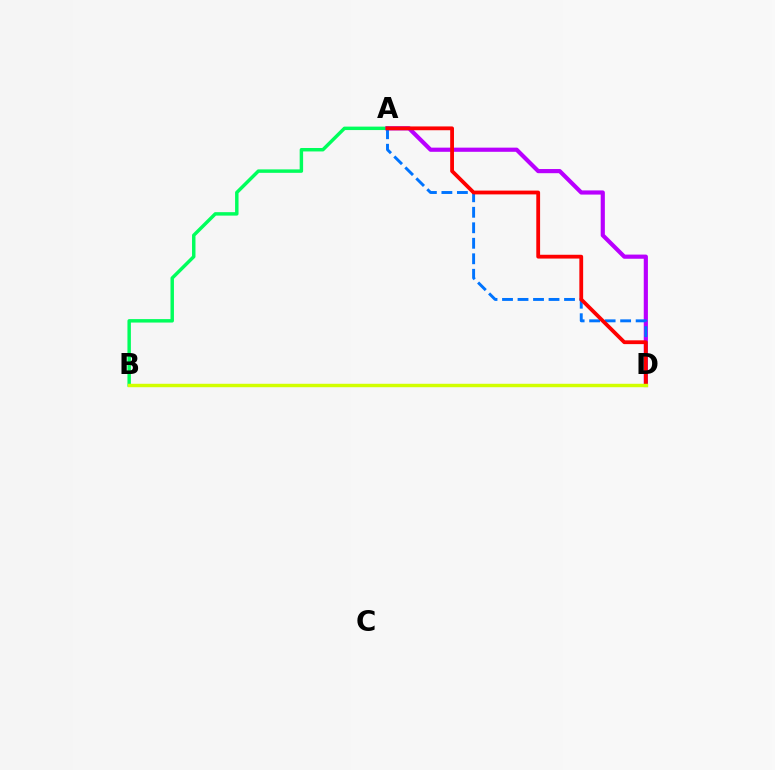{('A', 'B'): [{'color': '#00ff5c', 'line_style': 'solid', 'thickness': 2.48}], ('A', 'D'): [{'color': '#b900ff', 'line_style': 'solid', 'thickness': 3.0}, {'color': '#0074ff', 'line_style': 'dashed', 'thickness': 2.11}, {'color': '#ff0000', 'line_style': 'solid', 'thickness': 2.73}], ('B', 'D'): [{'color': '#d1ff00', 'line_style': 'solid', 'thickness': 2.47}]}